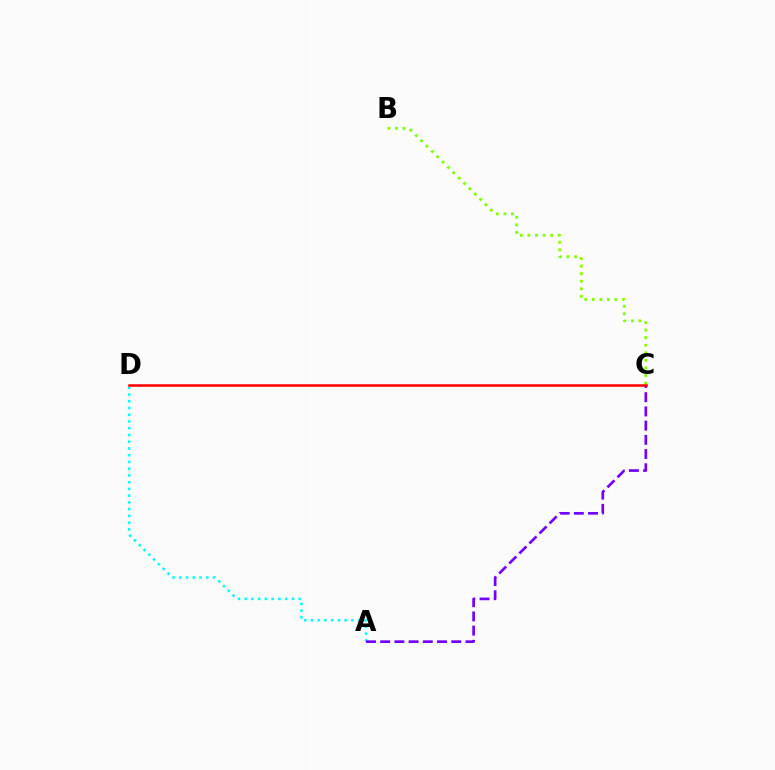{('A', 'D'): [{'color': '#00fff6', 'line_style': 'dotted', 'thickness': 1.83}], ('A', 'C'): [{'color': '#7200ff', 'line_style': 'dashed', 'thickness': 1.93}], ('B', 'C'): [{'color': '#84ff00', 'line_style': 'dotted', 'thickness': 2.05}], ('C', 'D'): [{'color': '#ff0000', 'line_style': 'solid', 'thickness': 1.82}]}